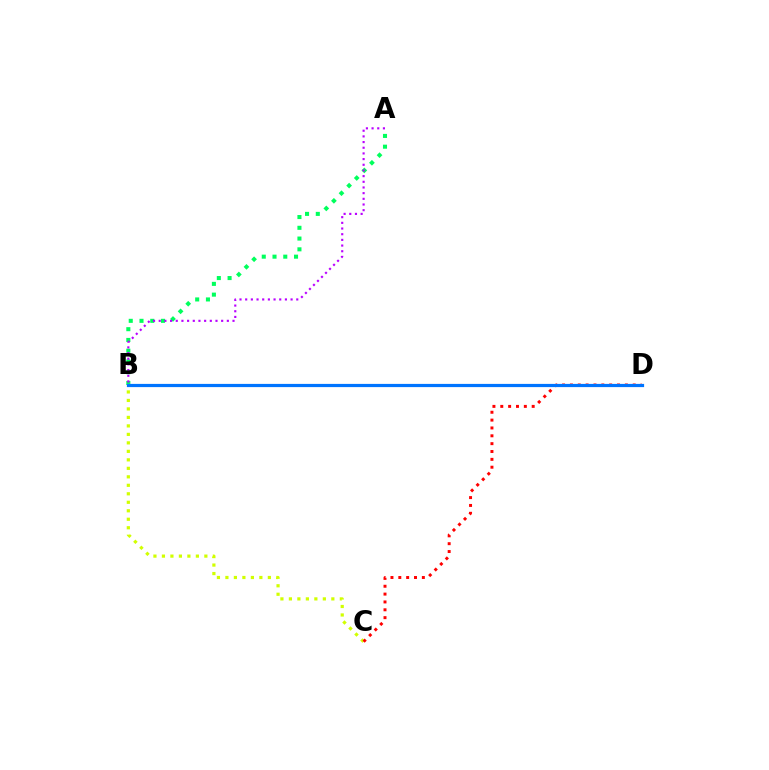{('B', 'C'): [{'color': '#d1ff00', 'line_style': 'dotted', 'thickness': 2.31}], ('A', 'B'): [{'color': '#00ff5c', 'line_style': 'dotted', 'thickness': 2.92}, {'color': '#b900ff', 'line_style': 'dotted', 'thickness': 1.54}], ('C', 'D'): [{'color': '#ff0000', 'line_style': 'dotted', 'thickness': 2.13}], ('B', 'D'): [{'color': '#0074ff', 'line_style': 'solid', 'thickness': 2.31}]}